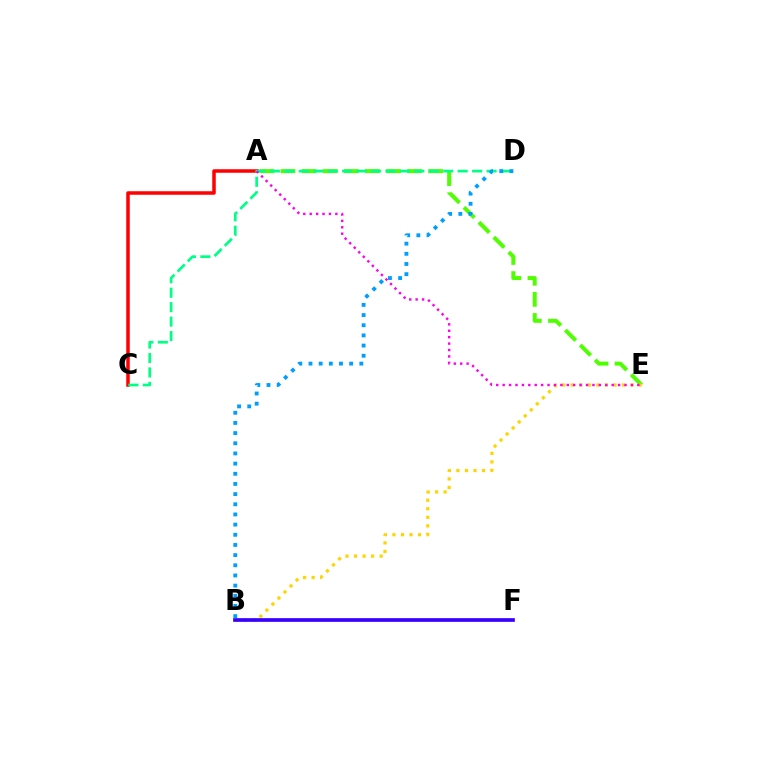{('A', 'E'): [{'color': '#4fff00', 'line_style': 'dashed', 'thickness': 2.86}, {'color': '#ff00ed', 'line_style': 'dotted', 'thickness': 1.74}], ('B', 'E'): [{'color': '#ffd500', 'line_style': 'dotted', 'thickness': 2.32}], ('B', 'F'): [{'color': '#3700ff', 'line_style': 'solid', 'thickness': 2.66}], ('A', 'C'): [{'color': '#ff0000', 'line_style': 'solid', 'thickness': 2.53}], ('C', 'D'): [{'color': '#00ff86', 'line_style': 'dashed', 'thickness': 1.96}], ('B', 'D'): [{'color': '#009eff', 'line_style': 'dotted', 'thickness': 2.76}]}